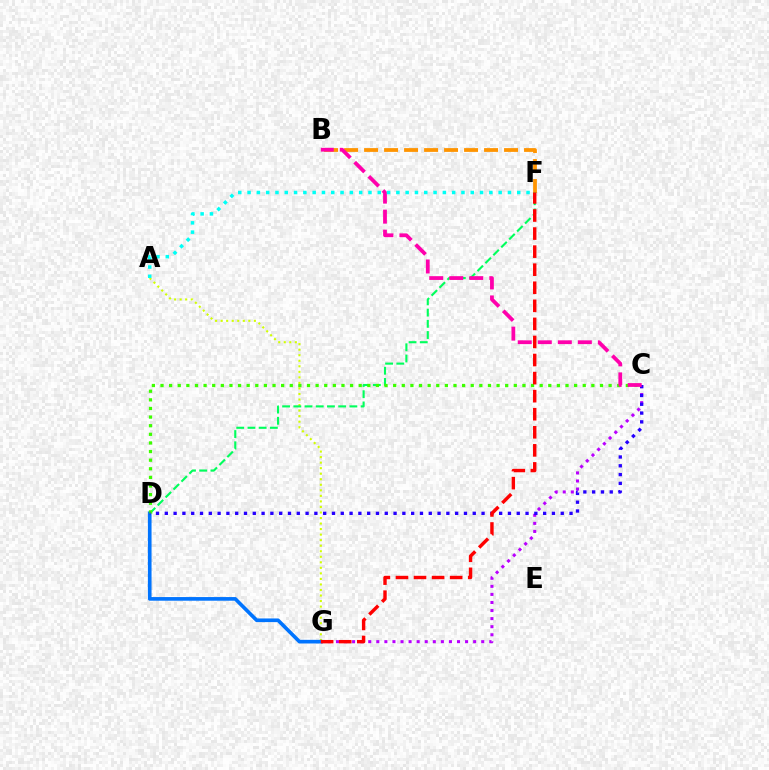{('A', 'G'): [{'color': '#d1ff00', 'line_style': 'dotted', 'thickness': 1.5}], ('B', 'F'): [{'color': '#ff9400', 'line_style': 'dashed', 'thickness': 2.72}], ('C', 'G'): [{'color': '#b900ff', 'line_style': 'dotted', 'thickness': 2.19}], ('D', 'F'): [{'color': '#00ff5c', 'line_style': 'dashed', 'thickness': 1.52}], ('D', 'G'): [{'color': '#0074ff', 'line_style': 'solid', 'thickness': 2.63}], ('C', 'D'): [{'color': '#3dff00', 'line_style': 'dotted', 'thickness': 2.34}, {'color': '#2500ff', 'line_style': 'dotted', 'thickness': 2.39}], ('F', 'G'): [{'color': '#ff0000', 'line_style': 'dashed', 'thickness': 2.45}], ('B', 'C'): [{'color': '#ff00ac', 'line_style': 'dashed', 'thickness': 2.72}], ('A', 'F'): [{'color': '#00fff6', 'line_style': 'dotted', 'thickness': 2.53}]}